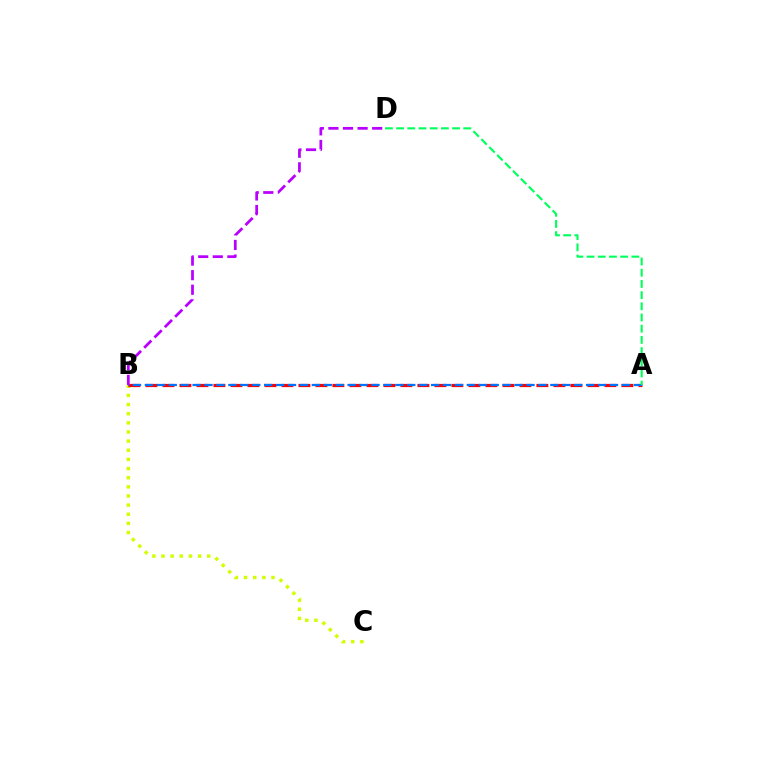{('B', 'C'): [{'color': '#d1ff00', 'line_style': 'dotted', 'thickness': 2.48}], ('A', 'B'): [{'color': '#ff0000', 'line_style': 'dashed', 'thickness': 2.31}, {'color': '#0074ff', 'line_style': 'dashed', 'thickness': 1.62}], ('A', 'D'): [{'color': '#00ff5c', 'line_style': 'dashed', 'thickness': 1.52}], ('B', 'D'): [{'color': '#b900ff', 'line_style': 'dashed', 'thickness': 1.98}]}